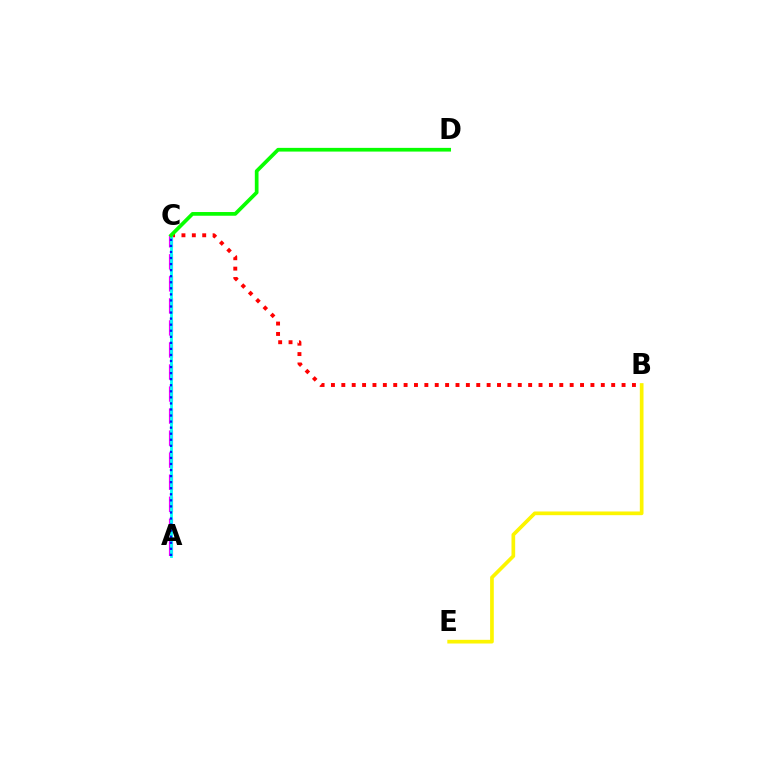{('B', 'C'): [{'color': '#ff0000', 'line_style': 'dotted', 'thickness': 2.82}], ('A', 'C'): [{'color': '#ee00ff', 'line_style': 'dashed', 'thickness': 2.99}, {'color': '#00fff6', 'line_style': 'solid', 'thickness': 2.01}, {'color': '#0010ff', 'line_style': 'dotted', 'thickness': 1.65}], ('B', 'E'): [{'color': '#fcf500', 'line_style': 'solid', 'thickness': 2.66}], ('C', 'D'): [{'color': '#08ff00', 'line_style': 'solid', 'thickness': 2.67}]}